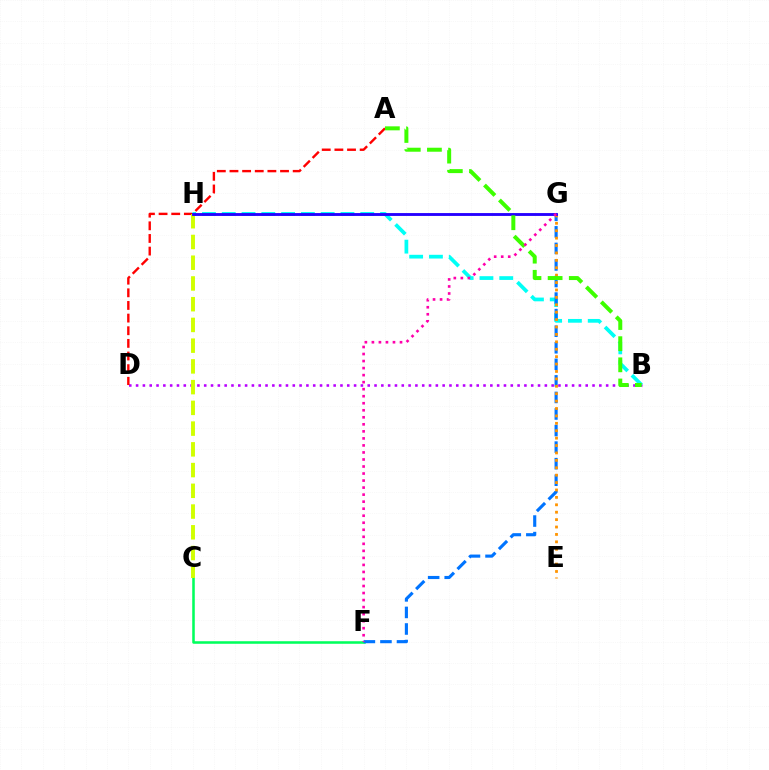{('B', 'D'): [{'color': '#b900ff', 'line_style': 'dotted', 'thickness': 1.85}], ('B', 'H'): [{'color': '#00fff6', 'line_style': 'dashed', 'thickness': 2.69}], ('C', 'F'): [{'color': '#00ff5c', 'line_style': 'solid', 'thickness': 1.83}], ('A', 'D'): [{'color': '#ff0000', 'line_style': 'dashed', 'thickness': 1.72}], ('F', 'G'): [{'color': '#0074ff', 'line_style': 'dashed', 'thickness': 2.25}, {'color': '#ff00ac', 'line_style': 'dotted', 'thickness': 1.91}], ('E', 'G'): [{'color': '#ff9400', 'line_style': 'dotted', 'thickness': 2.01}], ('C', 'H'): [{'color': '#d1ff00', 'line_style': 'dashed', 'thickness': 2.82}], ('G', 'H'): [{'color': '#2500ff', 'line_style': 'solid', 'thickness': 2.06}], ('A', 'B'): [{'color': '#3dff00', 'line_style': 'dashed', 'thickness': 2.87}]}